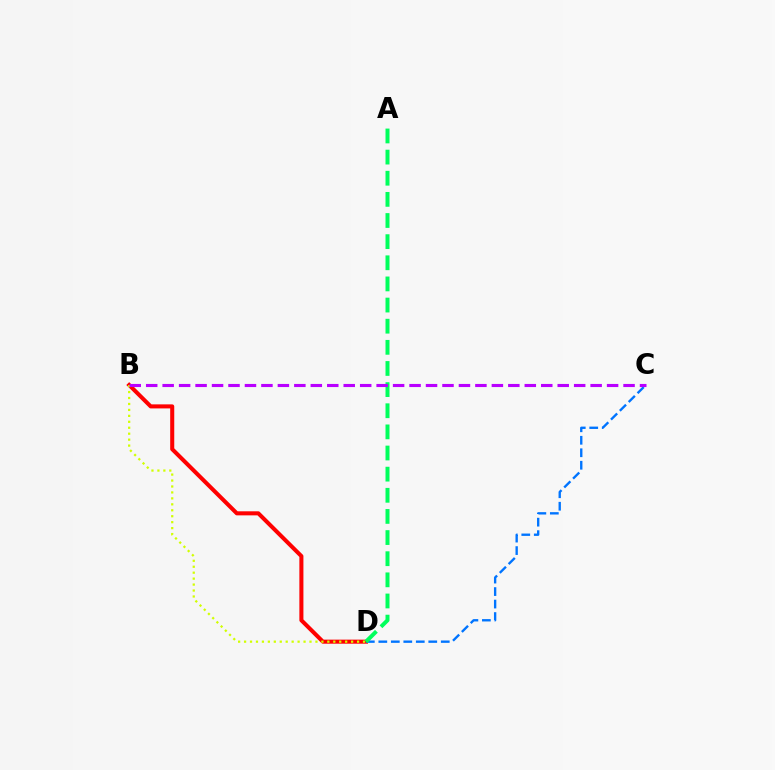{('B', 'D'): [{'color': '#ff0000', 'line_style': 'solid', 'thickness': 2.92}, {'color': '#d1ff00', 'line_style': 'dotted', 'thickness': 1.62}], ('C', 'D'): [{'color': '#0074ff', 'line_style': 'dashed', 'thickness': 1.7}], ('A', 'D'): [{'color': '#00ff5c', 'line_style': 'dashed', 'thickness': 2.87}], ('B', 'C'): [{'color': '#b900ff', 'line_style': 'dashed', 'thickness': 2.24}]}